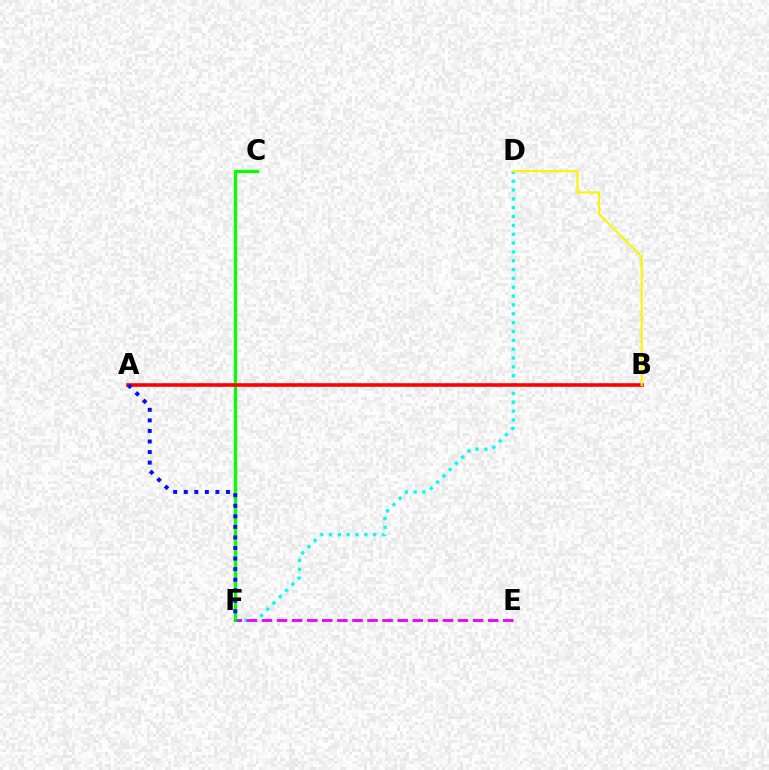{('D', 'F'): [{'color': '#00fff6', 'line_style': 'dotted', 'thickness': 2.4}], ('E', 'F'): [{'color': '#ee00ff', 'line_style': 'dashed', 'thickness': 2.05}], ('C', 'F'): [{'color': '#08ff00', 'line_style': 'solid', 'thickness': 2.35}], ('A', 'B'): [{'color': '#ff0000', 'line_style': 'solid', 'thickness': 2.59}], ('A', 'F'): [{'color': '#0010ff', 'line_style': 'dotted', 'thickness': 2.87}], ('B', 'D'): [{'color': '#fcf500', 'line_style': 'solid', 'thickness': 1.56}]}